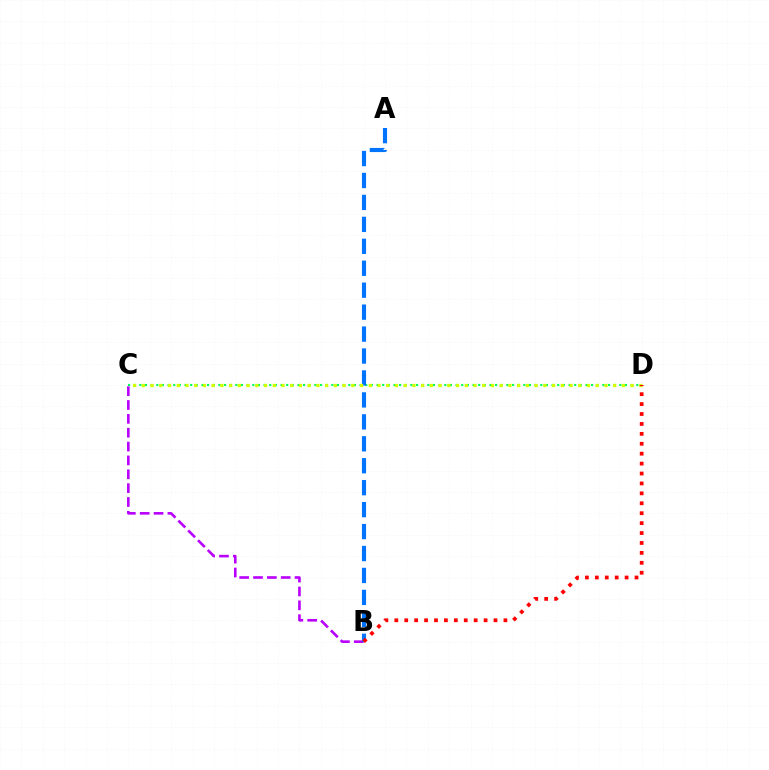{('B', 'C'): [{'color': '#b900ff', 'line_style': 'dashed', 'thickness': 1.88}], ('C', 'D'): [{'color': '#00ff5c', 'line_style': 'dotted', 'thickness': 1.53}, {'color': '#d1ff00', 'line_style': 'dotted', 'thickness': 2.37}], ('A', 'B'): [{'color': '#0074ff', 'line_style': 'dashed', 'thickness': 2.98}], ('B', 'D'): [{'color': '#ff0000', 'line_style': 'dotted', 'thickness': 2.7}]}